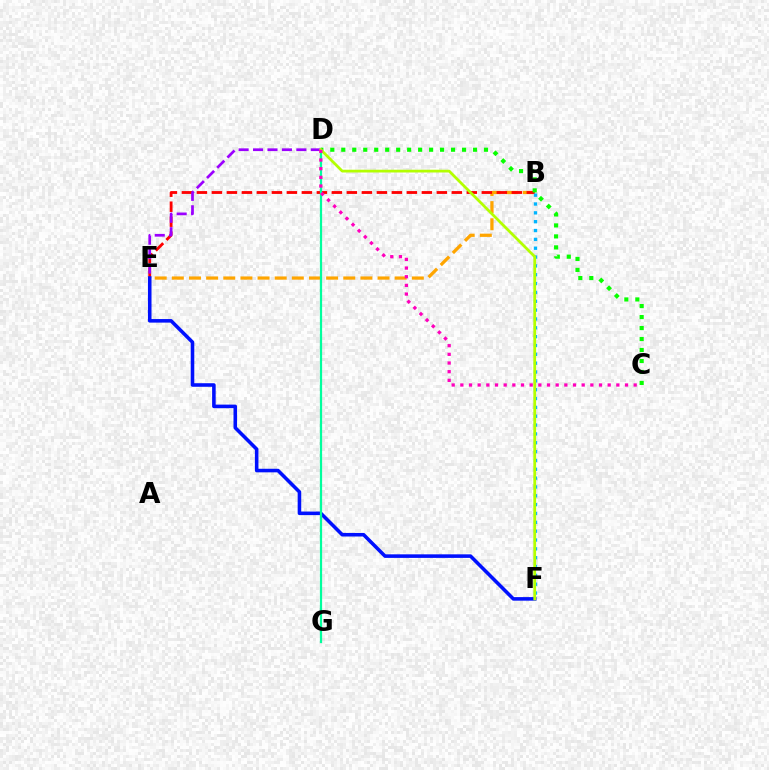{('B', 'E'): [{'color': '#ffa500', 'line_style': 'dashed', 'thickness': 2.33}, {'color': '#ff0000', 'line_style': 'dashed', 'thickness': 2.04}], ('D', 'E'): [{'color': '#9b00ff', 'line_style': 'dashed', 'thickness': 1.96}], ('B', 'F'): [{'color': '#00b5ff', 'line_style': 'dotted', 'thickness': 2.4}], ('C', 'D'): [{'color': '#08ff00', 'line_style': 'dotted', 'thickness': 2.98}, {'color': '#ff00bd', 'line_style': 'dotted', 'thickness': 2.35}], ('E', 'F'): [{'color': '#0010ff', 'line_style': 'solid', 'thickness': 2.57}], ('D', 'G'): [{'color': '#00ff9d', 'line_style': 'solid', 'thickness': 1.6}], ('D', 'F'): [{'color': '#b3ff00', 'line_style': 'solid', 'thickness': 1.99}]}